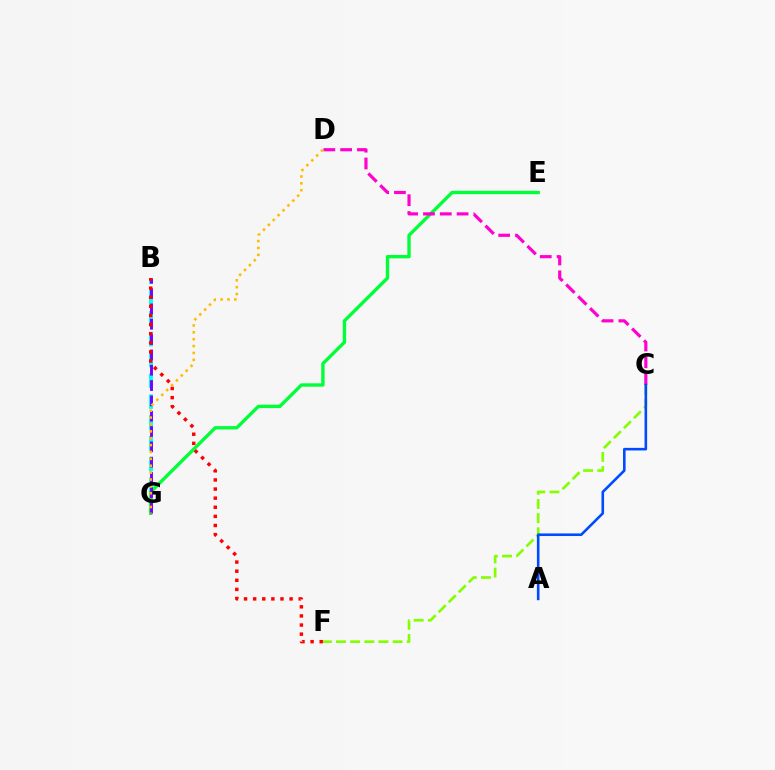{('B', 'G'): [{'color': '#00fff6', 'line_style': 'dashed', 'thickness': 2.83}, {'color': '#7200ff', 'line_style': 'dashed', 'thickness': 2.08}], ('C', 'F'): [{'color': '#84ff00', 'line_style': 'dashed', 'thickness': 1.92}], ('E', 'G'): [{'color': '#00ff39', 'line_style': 'solid', 'thickness': 2.42}], ('C', 'D'): [{'color': '#ff00cf', 'line_style': 'dashed', 'thickness': 2.28}], ('A', 'C'): [{'color': '#004bff', 'line_style': 'solid', 'thickness': 1.87}], ('B', 'F'): [{'color': '#ff0000', 'line_style': 'dotted', 'thickness': 2.48}], ('D', 'G'): [{'color': '#ffbd00', 'line_style': 'dotted', 'thickness': 1.87}]}